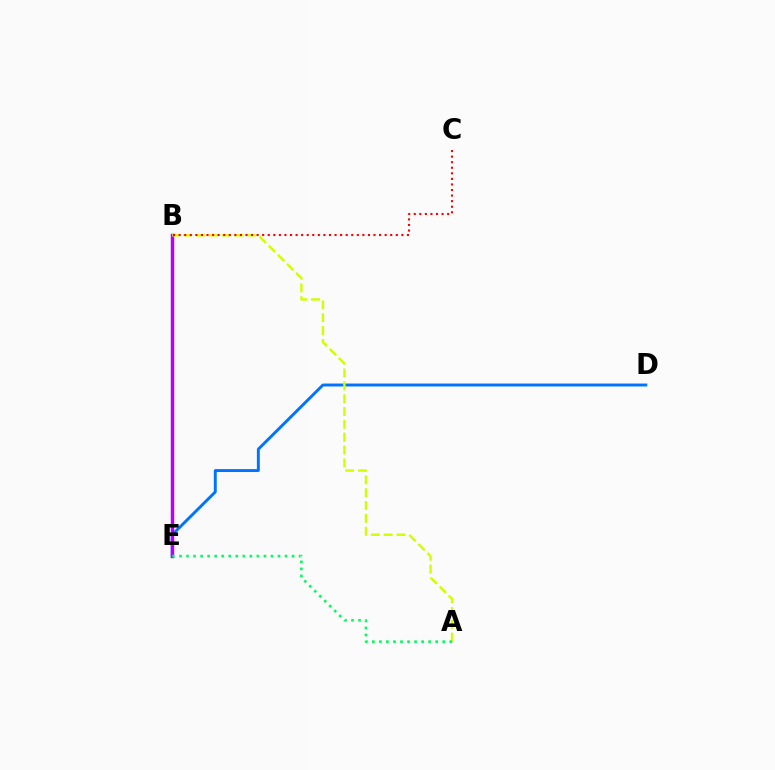{('D', 'E'): [{'color': '#0074ff', 'line_style': 'solid', 'thickness': 2.1}], ('B', 'E'): [{'color': '#b900ff', 'line_style': 'solid', 'thickness': 2.48}], ('A', 'B'): [{'color': '#d1ff00', 'line_style': 'dashed', 'thickness': 1.74}], ('A', 'E'): [{'color': '#00ff5c', 'line_style': 'dotted', 'thickness': 1.91}], ('B', 'C'): [{'color': '#ff0000', 'line_style': 'dotted', 'thickness': 1.51}]}